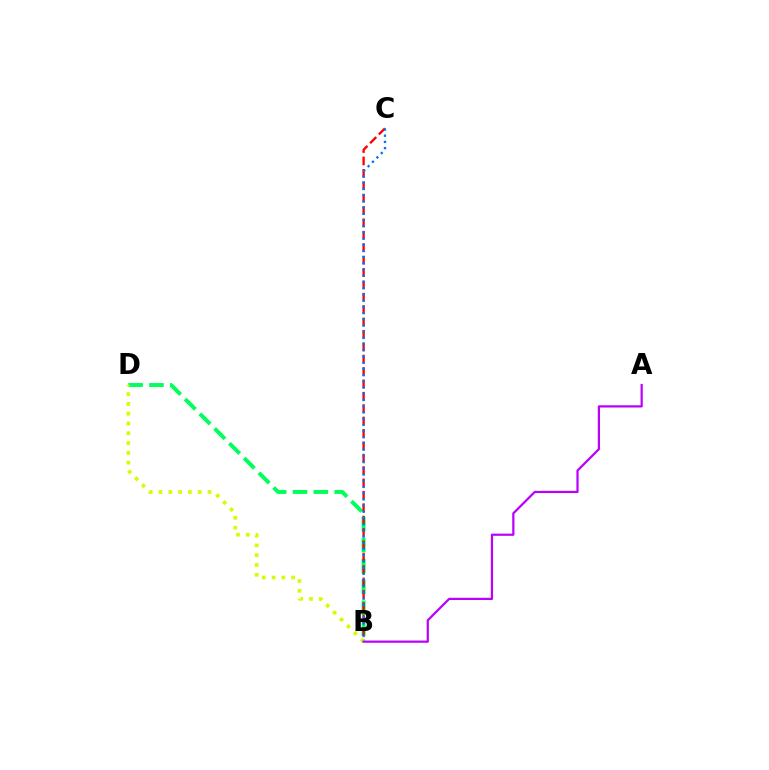{('B', 'D'): [{'color': '#00ff5c', 'line_style': 'dashed', 'thickness': 2.83}, {'color': '#d1ff00', 'line_style': 'dotted', 'thickness': 2.66}], ('B', 'C'): [{'color': '#ff0000', 'line_style': 'dashed', 'thickness': 1.68}, {'color': '#0074ff', 'line_style': 'dotted', 'thickness': 1.69}], ('A', 'B'): [{'color': '#b900ff', 'line_style': 'solid', 'thickness': 1.6}]}